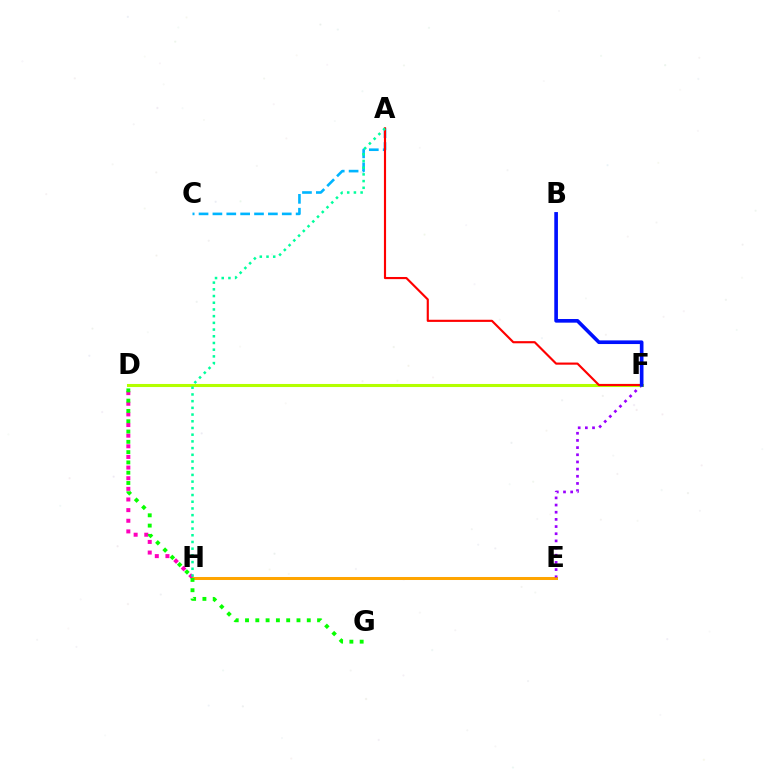{('E', 'H'): [{'color': '#ffa500', 'line_style': 'solid', 'thickness': 2.17}], ('D', 'H'): [{'color': '#ff00bd', 'line_style': 'dotted', 'thickness': 2.89}], ('E', 'F'): [{'color': '#9b00ff', 'line_style': 'dotted', 'thickness': 1.95}], ('D', 'G'): [{'color': '#08ff00', 'line_style': 'dotted', 'thickness': 2.8}], ('A', 'C'): [{'color': '#00b5ff', 'line_style': 'dashed', 'thickness': 1.88}], ('D', 'F'): [{'color': '#b3ff00', 'line_style': 'solid', 'thickness': 2.21}], ('A', 'F'): [{'color': '#ff0000', 'line_style': 'solid', 'thickness': 1.54}], ('A', 'H'): [{'color': '#00ff9d', 'line_style': 'dotted', 'thickness': 1.82}], ('B', 'F'): [{'color': '#0010ff', 'line_style': 'solid', 'thickness': 2.63}]}